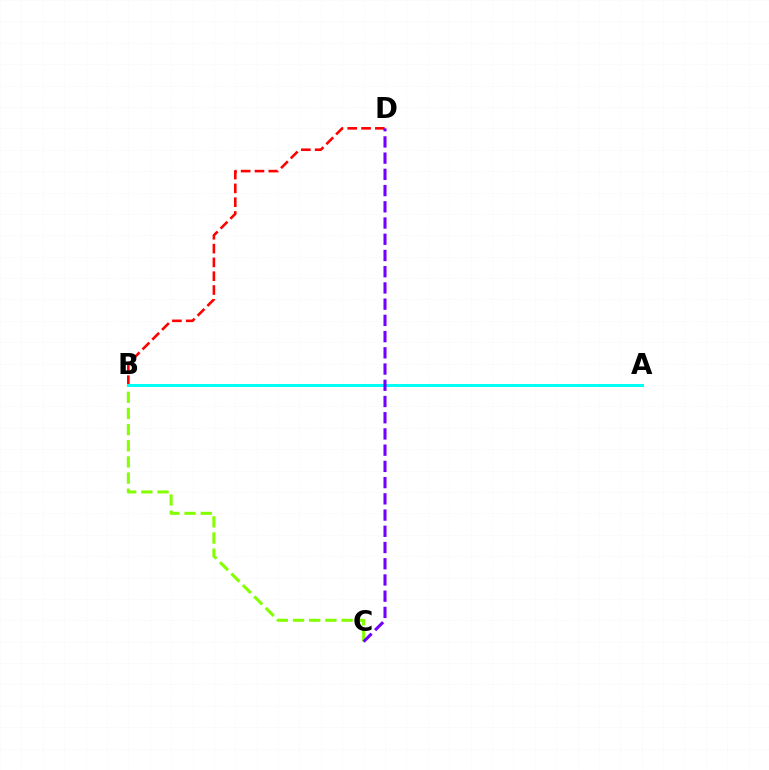{('B', 'D'): [{'color': '#ff0000', 'line_style': 'dashed', 'thickness': 1.88}], ('B', 'C'): [{'color': '#84ff00', 'line_style': 'dashed', 'thickness': 2.2}], ('A', 'B'): [{'color': '#00fff6', 'line_style': 'solid', 'thickness': 2.13}], ('C', 'D'): [{'color': '#7200ff', 'line_style': 'dashed', 'thickness': 2.2}]}